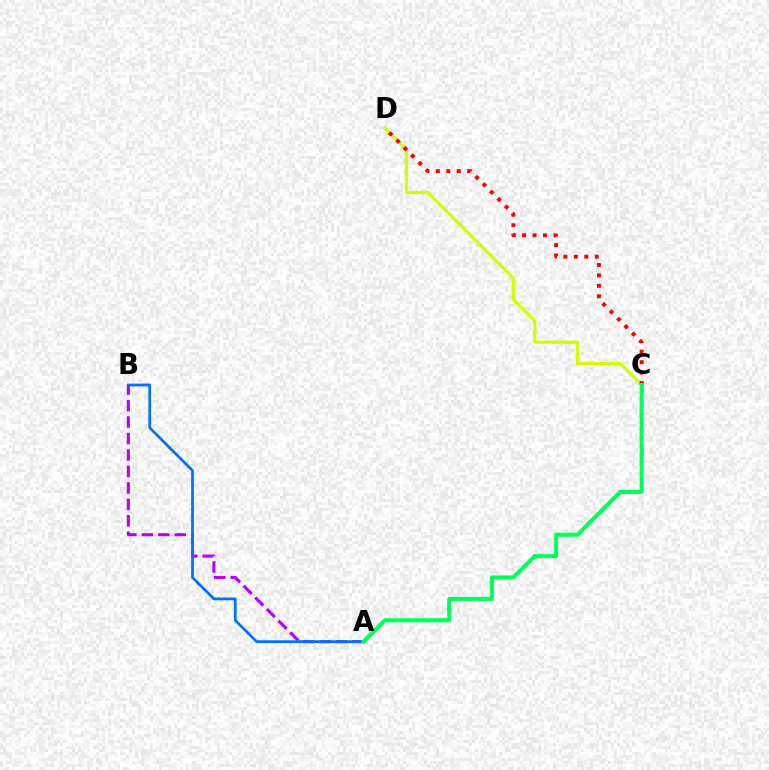{('C', 'D'): [{'color': '#d1ff00', 'line_style': 'solid', 'thickness': 2.31}, {'color': '#ff0000', 'line_style': 'dotted', 'thickness': 2.84}], ('A', 'B'): [{'color': '#b900ff', 'line_style': 'dashed', 'thickness': 2.24}, {'color': '#0074ff', 'line_style': 'solid', 'thickness': 2.0}], ('A', 'C'): [{'color': '#00ff5c', 'line_style': 'solid', 'thickness': 2.9}]}